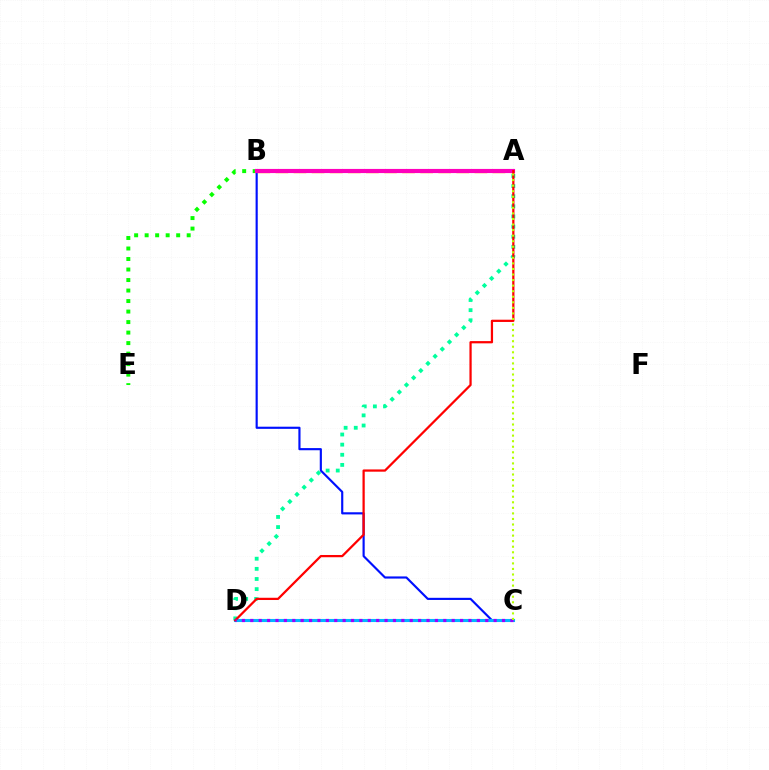{('B', 'C'): [{'color': '#0010ff', 'line_style': 'solid', 'thickness': 1.55}], ('A', 'D'): [{'color': '#00ff9d', 'line_style': 'dotted', 'thickness': 2.75}, {'color': '#ff0000', 'line_style': 'solid', 'thickness': 1.62}], ('A', 'B'): [{'color': '#ffa500', 'line_style': 'dashed', 'thickness': 2.46}, {'color': '#ff00bd', 'line_style': 'solid', 'thickness': 2.98}], ('B', 'E'): [{'color': '#08ff00', 'line_style': 'dotted', 'thickness': 2.86}], ('C', 'D'): [{'color': '#00b5ff', 'line_style': 'solid', 'thickness': 2.22}, {'color': '#9b00ff', 'line_style': 'dotted', 'thickness': 2.28}], ('A', 'C'): [{'color': '#b3ff00', 'line_style': 'dotted', 'thickness': 1.51}]}